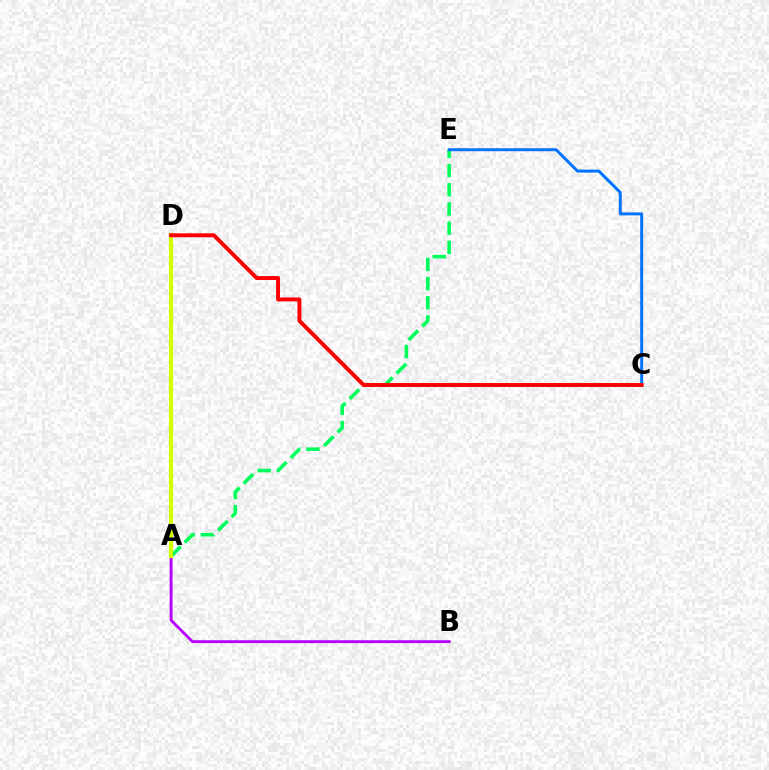{('A', 'E'): [{'color': '#00ff5c', 'line_style': 'dashed', 'thickness': 2.61}], ('A', 'B'): [{'color': '#b900ff', 'line_style': 'solid', 'thickness': 2.07}], ('C', 'E'): [{'color': '#0074ff', 'line_style': 'solid', 'thickness': 2.14}], ('A', 'D'): [{'color': '#d1ff00', 'line_style': 'solid', 'thickness': 2.96}], ('C', 'D'): [{'color': '#ff0000', 'line_style': 'solid', 'thickness': 2.83}]}